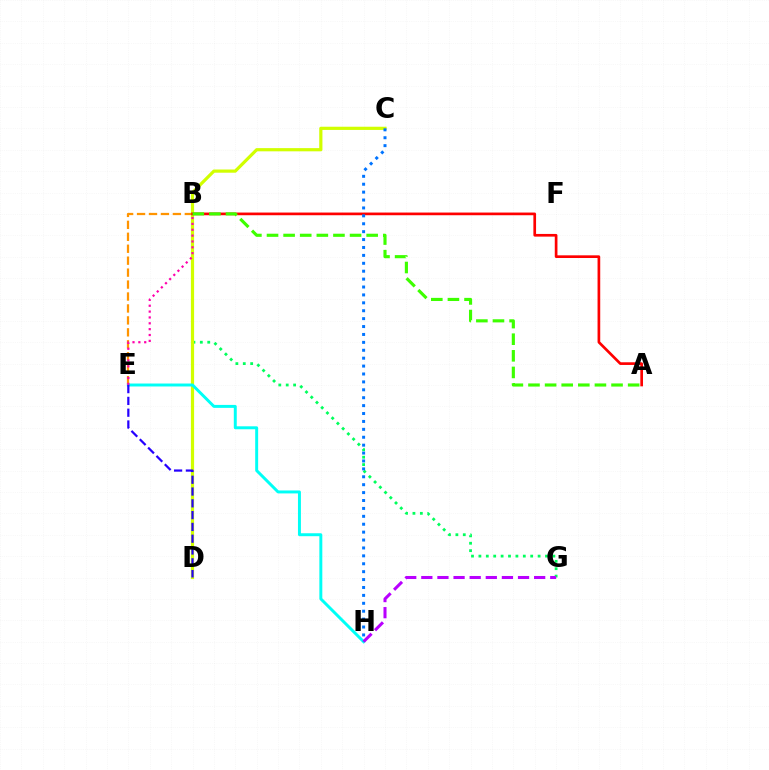{('B', 'E'): [{'color': '#ff9400', 'line_style': 'dashed', 'thickness': 1.62}, {'color': '#ff00ac', 'line_style': 'dotted', 'thickness': 1.59}], ('B', 'G'): [{'color': '#00ff5c', 'line_style': 'dotted', 'thickness': 2.01}], ('C', 'D'): [{'color': '#d1ff00', 'line_style': 'solid', 'thickness': 2.3}], ('E', 'H'): [{'color': '#00fff6', 'line_style': 'solid', 'thickness': 2.13}], ('G', 'H'): [{'color': '#b900ff', 'line_style': 'dashed', 'thickness': 2.19}], ('A', 'B'): [{'color': '#ff0000', 'line_style': 'solid', 'thickness': 1.93}, {'color': '#3dff00', 'line_style': 'dashed', 'thickness': 2.26}], ('C', 'H'): [{'color': '#0074ff', 'line_style': 'dotted', 'thickness': 2.15}], ('D', 'E'): [{'color': '#2500ff', 'line_style': 'dashed', 'thickness': 1.6}]}